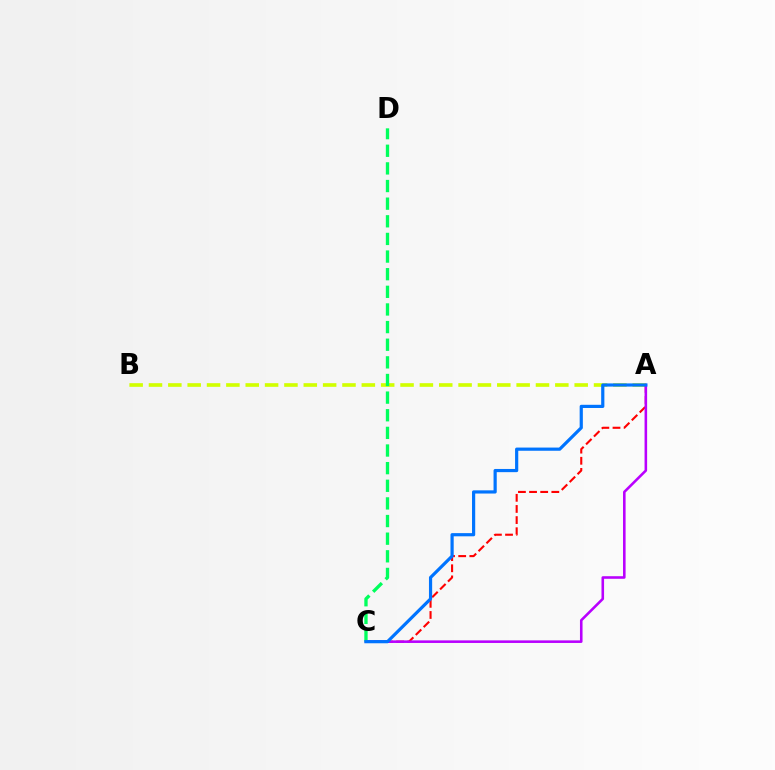{('A', 'B'): [{'color': '#d1ff00', 'line_style': 'dashed', 'thickness': 2.63}], ('A', 'C'): [{'color': '#ff0000', 'line_style': 'dashed', 'thickness': 1.51}, {'color': '#b900ff', 'line_style': 'solid', 'thickness': 1.85}, {'color': '#0074ff', 'line_style': 'solid', 'thickness': 2.3}], ('C', 'D'): [{'color': '#00ff5c', 'line_style': 'dashed', 'thickness': 2.4}]}